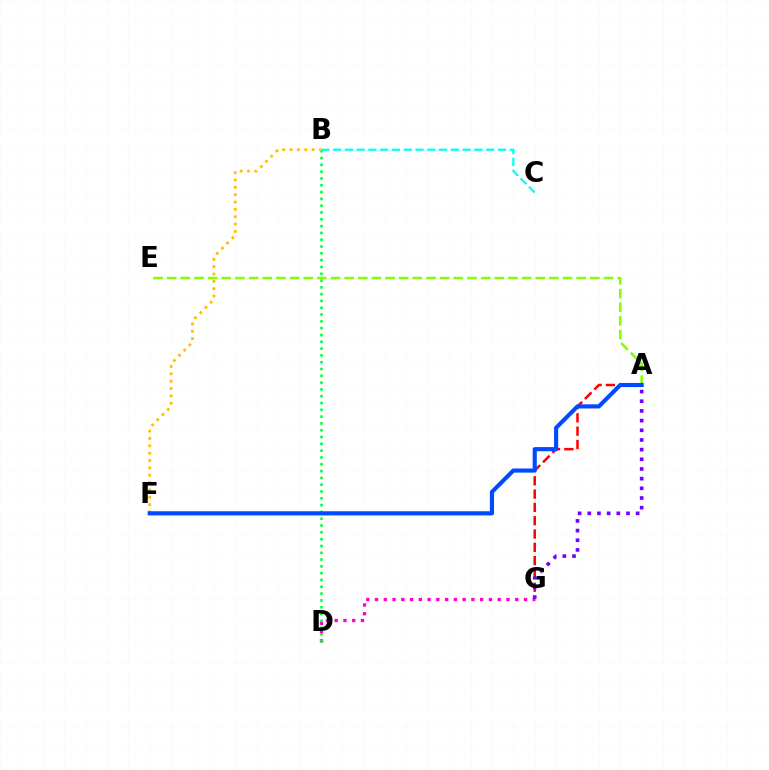{('B', 'F'): [{'color': '#ffbd00', 'line_style': 'dotted', 'thickness': 2.0}], ('A', 'E'): [{'color': '#84ff00', 'line_style': 'dashed', 'thickness': 1.85}], ('A', 'G'): [{'color': '#ff0000', 'line_style': 'dashed', 'thickness': 1.81}, {'color': '#7200ff', 'line_style': 'dotted', 'thickness': 2.63}], ('D', 'G'): [{'color': '#ff00cf', 'line_style': 'dotted', 'thickness': 2.38}], ('B', 'C'): [{'color': '#00fff6', 'line_style': 'dashed', 'thickness': 1.6}], ('B', 'D'): [{'color': '#00ff39', 'line_style': 'dotted', 'thickness': 1.85}], ('A', 'F'): [{'color': '#004bff', 'line_style': 'solid', 'thickness': 2.99}]}